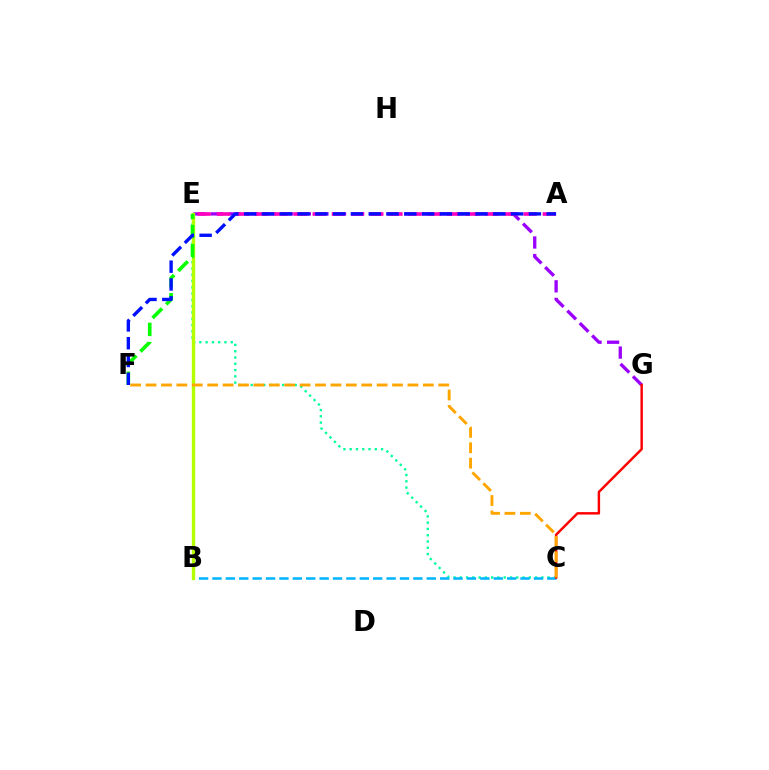{('E', 'G'): [{'color': '#9b00ff', 'line_style': 'dashed', 'thickness': 2.39}], ('C', 'E'): [{'color': '#00ff9d', 'line_style': 'dotted', 'thickness': 1.71}], ('B', 'C'): [{'color': '#00b5ff', 'line_style': 'dashed', 'thickness': 1.82}], ('B', 'E'): [{'color': '#b3ff00', 'line_style': 'solid', 'thickness': 2.43}], ('E', 'F'): [{'color': '#08ff00', 'line_style': 'dashed', 'thickness': 2.62}], ('A', 'E'): [{'color': '#ff00bd', 'line_style': 'dashed', 'thickness': 2.6}], ('A', 'F'): [{'color': '#0010ff', 'line_style': 'dashed', 'thickness': 2.42}], ('C', 'G'): [{'color': '#ff0000', 'line_style': 'solid', 'thickness': 1.76}], ('C', 'F'): [{'color': '#ffa500', 'line_style': 'dashed', 'thickness': 2.09}]}